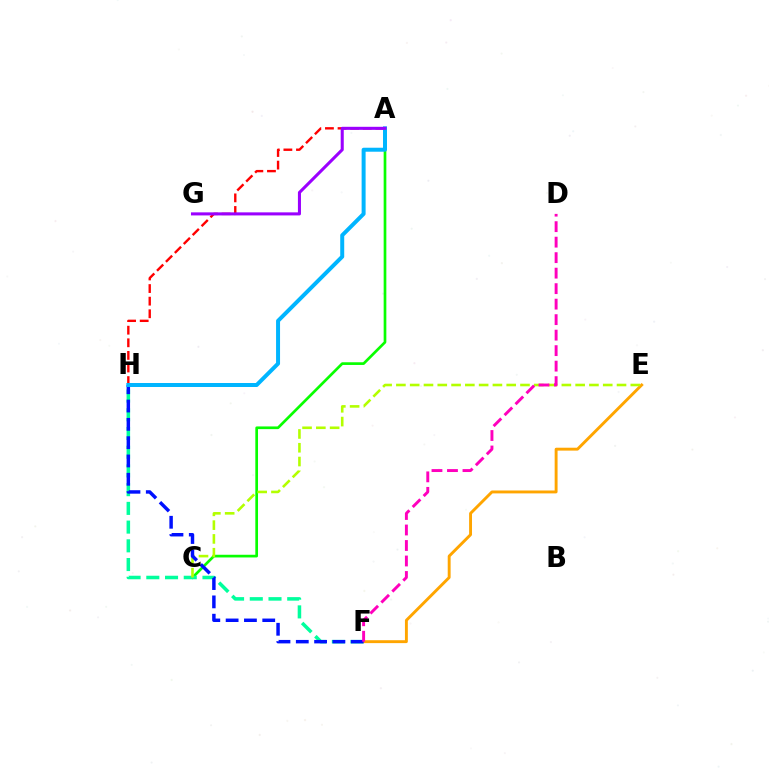{('A', 'C'): [{'color': '#08ff00', 'line_style': 'solid', 'thickness': 1.93}], ('F', 'H'): [{'color': '#00ff9d', 'line_style': 'dashed', 'thickness': 2.54}, {'color': '#0010ff', 'line_style': 'dashed', 'thickness': 2.49}], ('A', 'H'): [{'color': '#ff0000', 'line_style': 'dashed', 'thickness': 1.71}, {'color': '#00b5ff', 'line_style': 'solid', 'thickness': 2.87}], ('E', 'F'): [{'color': '#ffa500', 'line_style': 'solid', 'thickness': 2.09}], ('C', 'E'): [{'color': '#b3ff00', 'line_style': 'dashed', 'thickness': 1.87}], ('D', 'F'): [{'color': '#ff00bd', 'line_style': 'dashed', 'thickness': 2.11}], ('A', 'G'): [{'color': '#9b00ff', 'line_style': 'solid', 'thickness': 2.2}]}